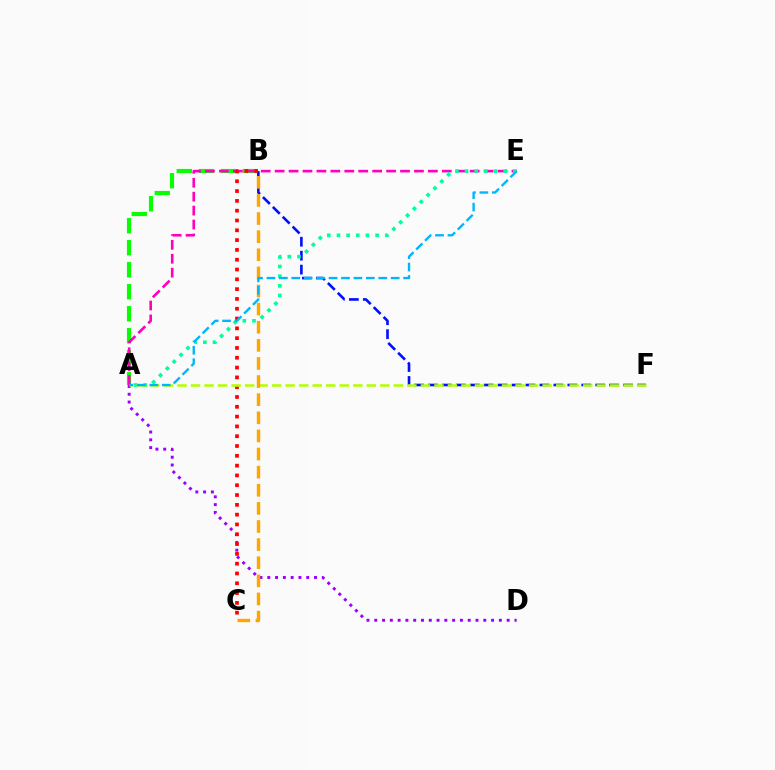{('A', 'B'): [{'color': '#08ff00', 'line_style': 'dashed', 'thickness': 2.99}], ('B', 'F'): [{'color': '#0010ff', 'line_style': 'dashed', 'thickness': 1.89}], ('A', 'D'): [{'color': '#9b00ff', 'line_style': 'dotted', 'thickness': 2.12}], ('A', 'E'): [{'color': '#ff00bd', 'line_style': 'dashed', 'thickness': 1.89}, {'color': '#00ff9d', 'line_style': 'dotted', 'thickness': 2.62}, {'color': '#00b5ff', 'line_style': 'dashed', 'thickness': 1.69}], ('B', 'C'): [{'color': '#ff0000', 'line_style': 'dotted', 'thickness': 2.66}, {'color': '#ffa500', 'line_style': 'dashed', 'thickness': 2.46}], ('A', 'F'): [{'color': '#b3ff00', 'line_style': 'dashed', 'thickness': 1.84}]}